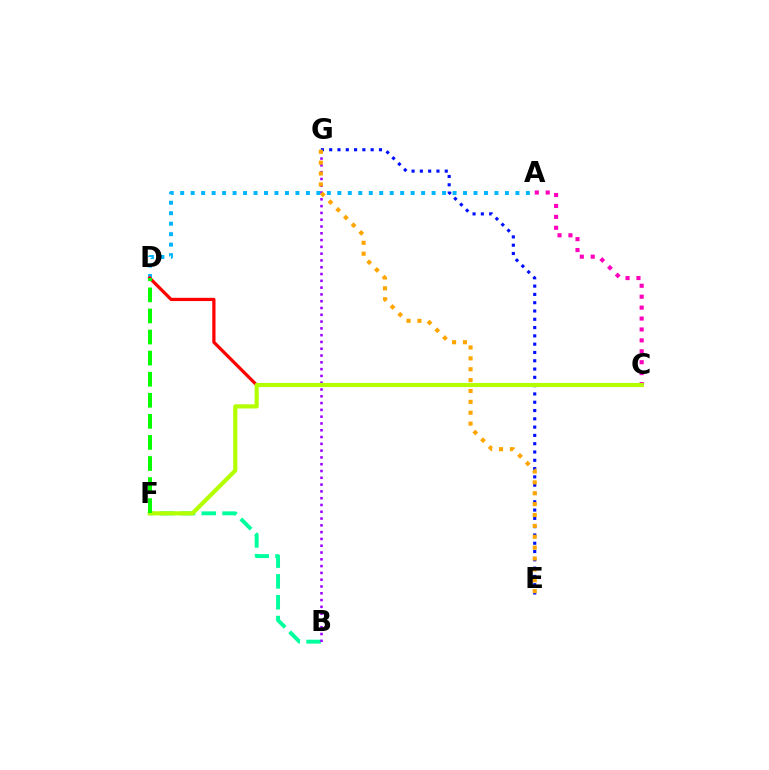{('B', 'F'): [{'color': '#00ff9d', 'line_style': 'dashed', 'thickness': 2.83}], ('E', 'G'): [{'color': '#0010ff', 'line_style': 'dotted', 'thickness': 2.25}, {'color': '#ffa500', 'line_style': 'dotted', 'thickness': 2.96}], ('A', 'C'): [{'color': '#ff00bd', 'line_style': 'dotted', 'thickness': 2.97}], ('A', 'D'): [{'color': '#00b5ff', 'line_style': 'dotted', 'thickness': 2.85}], ('B', 'G'): [{'color': '#9b00ff', 'line_style': 'dotted', 'thickness': 1.85}], ('C', 'D'): [{'color': '#ff0000', 'line_style': 'solid', 'thickness': 2.33}], ('C', 'F'): [{'color': '#b3ff00', 'line_style': 'solid', 'thickness': 2.99}], ('D', 'F'): [{'color': '#08ff00', 'line_style': 'dashed', 'thickness': 2.86}]}